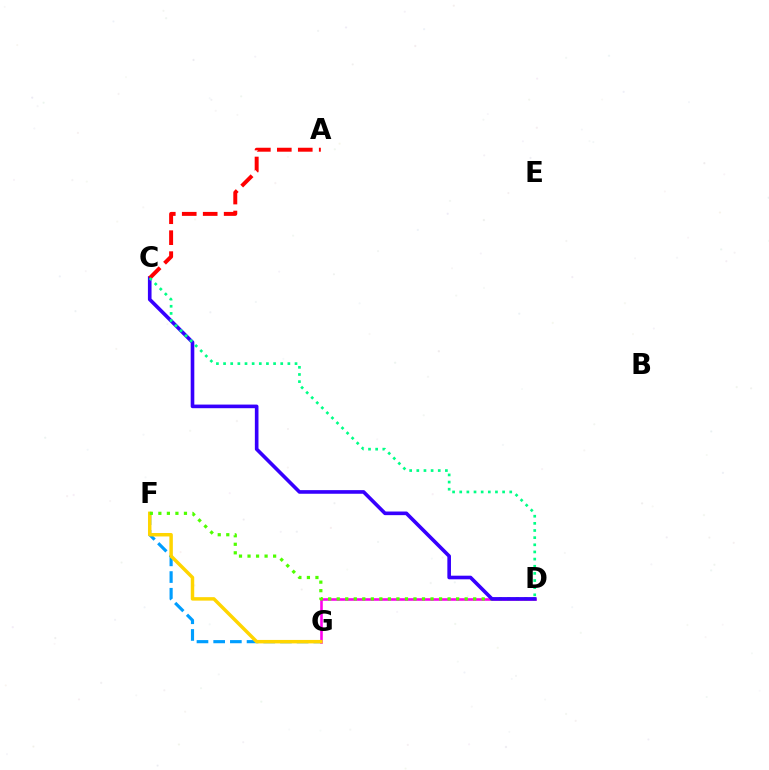{('F', 'G'): [{'color': '#009eff', 'line_style': 'dashed', 'thickness': 2.27}, {'color': '#ffd500', 'line_style': 'solid', 'thickness': 2.49}], ('D', 'G'): [{'color': '#ff00ed', 'line_style': 'solid', 'thickness': 1.86}], ('D', 'F'): [{'color': '#4fff00', 'line_style': 'dotted', 'thickness': 2.32}], ('C', 'D'): [{'color': '#3700ff', 'line_style': 'solid', 'thickness': 2.61}, {'color': '#00ff86', 'line_style': 'dotted', 'thickness': 1.94}], ('A', 'C'): [{'color': '#ff0000', 'line_style': 'dashed', 'thickness': 2.85}]}